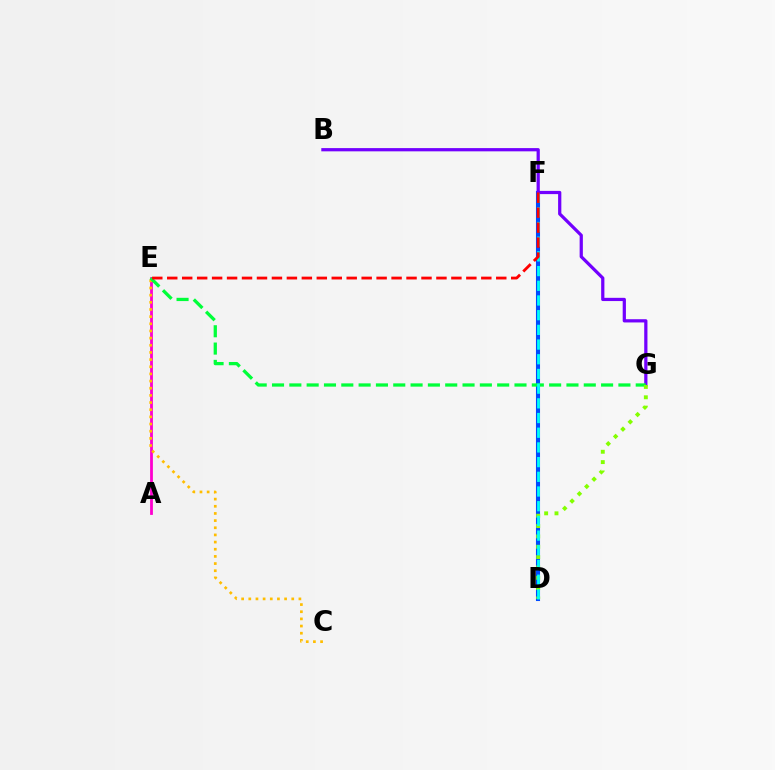{('D', 'F'): [{'color': '#004bff', 'line_style': 'solid', 'thickness': 2.93}, {'color': '#00fff6', 'line_style': 'dashed', 'thickness': 2.0}], ('B', 'G'): [{'color': '#7200ff', 'line_style': 'solid', 'thickness': 2.33}], ('A', 'E'): [{'color': '#ff00cf', 'line_style': 'solid', 'thickness': 2.01}], ('C', 'E'): [{'color': '#ffbd00', 'line_style': 'dotted', 'thickness': 1.95}], ('E', 'G'): [{'color': '#00ff39', 'line_style': 'dashed', 'thickness': 2.35}], ('D', 'G'): [{'color': '#84ff00', 'line_style': 'dotted', 'thickness': 2.81}], ('E', 'F'): [{'color': '#ff0000', 'line_style': 'dashed', 'thickness': 2.03}]}